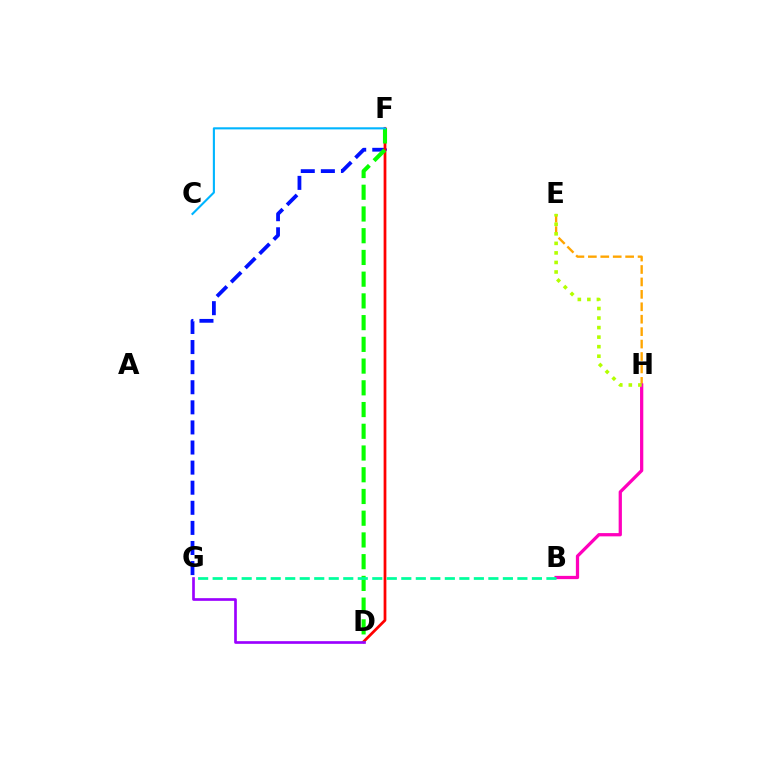{('E', 'H'): [{'color': '#ffa500', 'line_style': 'dashed', 'thickness': 1.69}, {'color': '#b3ff00', 'line_style': 'dotted', 'thickness': 2.59}], ('F', 'G'): [{'color': '#0010ff', 'line_style': 'dashed', 'thickness': 2.73}], ('D', 'F'): [{'color': '#ff0000', 'line_style': 'solid', 'thickness': 1.98}, {'color': '#08ff00', 'line_style': 'dashed', 'thickness': 2.95}], ('D', 'G'): [{'color': '#9b00ff', 'line_style': 'solid', 'thickness': 1.92}], ('B', 'H'): [{'color': '#ff00bd', 'line_style': 'solid', 'thickness': 2.35}], ('B', 'G'): [{'color': '#00ff9d', 'line_style': 'dashed', 'thickness': 1.97}], ('C', 'F'): [{'color': '#00b5ff', 'line_style': 'solid', 'thickness': 1.52}]}